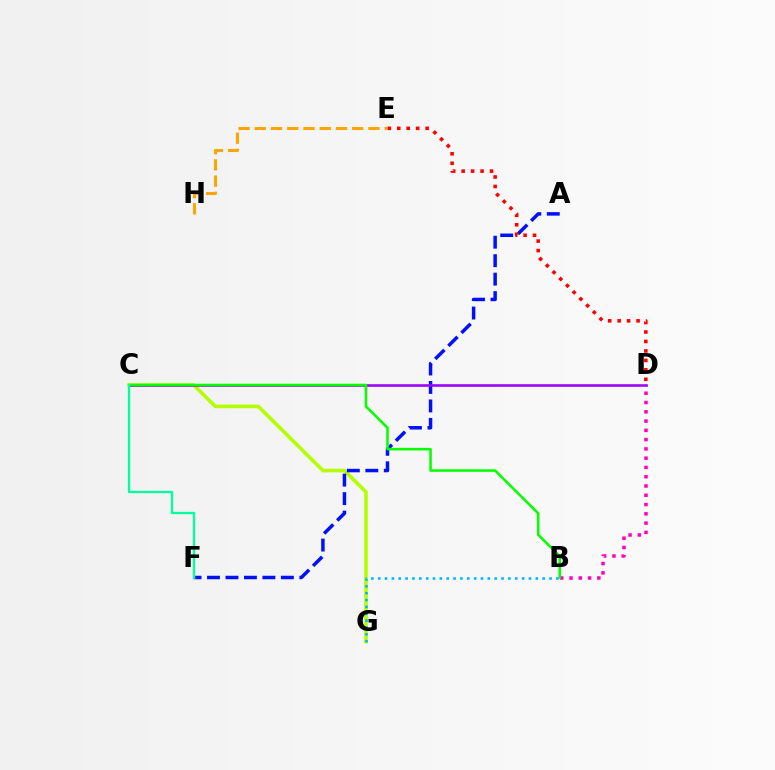{('C', 'G'): [{'color': '#b3ff00', 'line_style': 'solid', 'thickness': 2.59}], ('B', 'D'): [{'color': '#ff00bd', 'line_style': 'dotted', 'thickness': 2.52}], ('A', 'F'): [{'color': '#0010ff', 'line_style': 'dashed', 'thickness': 2.51}], ('D', 'E'): [{'color': '#ff0000', 'line_style': 'dotted', 'thickness': 2.57}], ('C', 'D'): [{'color': '#9b00ff', 'line_style': 'solid', 'thickness': 1.86}], ('B', 'C'): [{'color': '#08ff00', 'line_style': 'solid', 'thickness': 1.84}], ('E', 'H'): [{'color': '#ffa500', 'line_style': 'dashed', 'thickness': 2.21}], ('C', 'F'): [{'color': '#00ff9d', 'line_style': 'solid', 'thickness': 1.66}], ('B', 'G'): [{'color': '#00b5ff', 'line_style': 'dotted', 'thickness': 1.86}]}